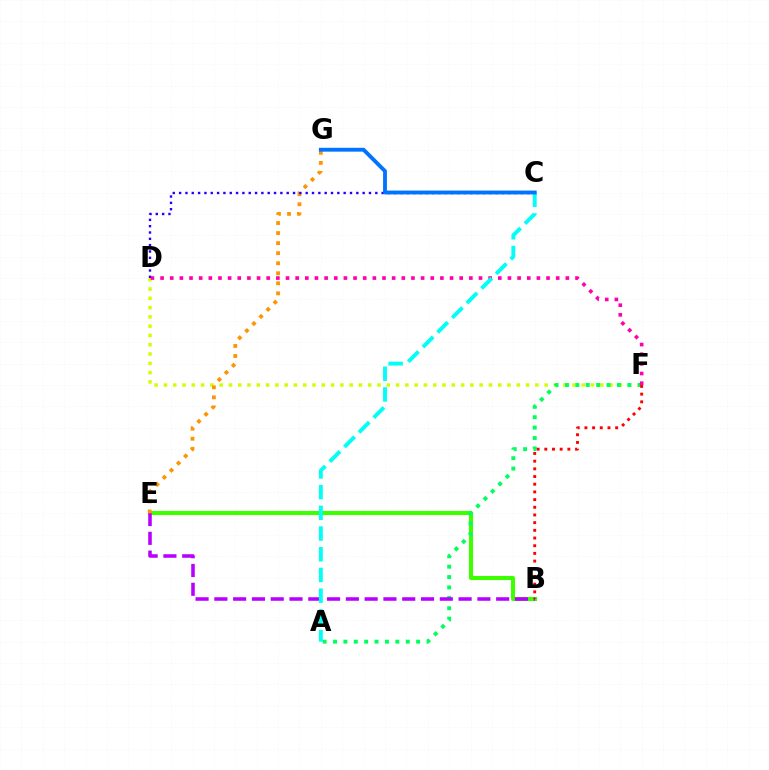{('B', 'E'): [{'color': '#3dff00', 'line_style': 'solid', 'thickness': 2.94}, {'color': '#b900ff', 'line_style': 'dashed', 'thickness': 2.55}], ('D', 'F'): [{'color': '#d1ff00', 'line_style': 'dotted', 'thickness': 2.52}, {'color': '#ff00ac', 'line_style': 'dotted', 'thickness': 2.62}], ('A', 'F'): [{'color': '#00ff5c', 'line_style': 'dotted', 'thickness': 2.82}], ('B', 'F'): [{'color': '#ff0000', 'line_style': 'dotted', 'thickness': 2.09}], ('E', 'G'): [{'color': '#ff9400', 'line_style': 'dotted', 'thickness': 2.73}], ('C', 'D'): [{'color': '#2500ff', 'line_style': 'dotted', 'thickness': 1.72}], ('A', 'C'): [{'color': '#00fff6', 'line_style': 'dashed', 'thickness': 2.81}], ('C', 'G'): [{'color': '#0074ff', 'line_style': 'solid', 'thickness': 2.78}]}